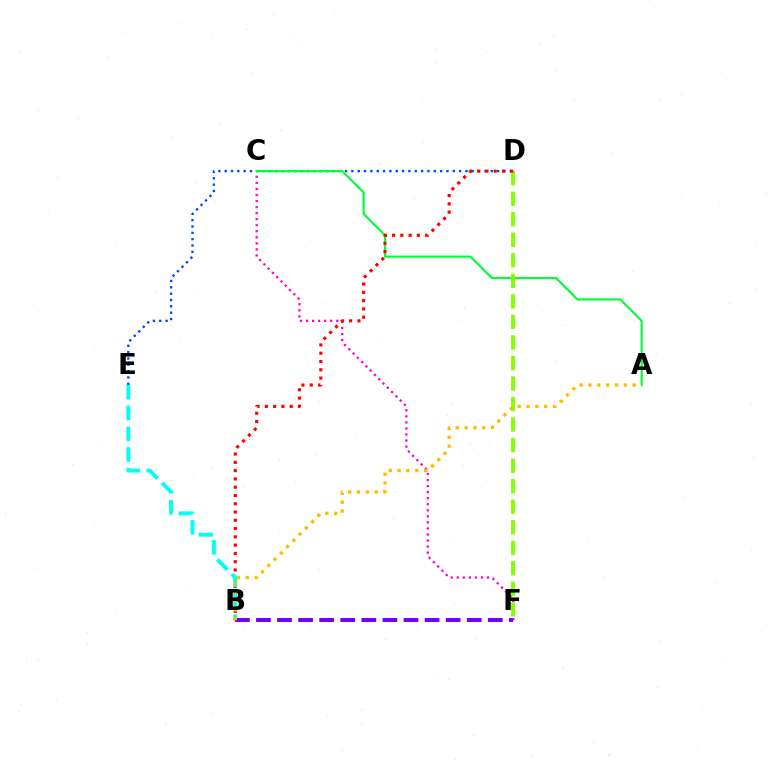{('C', 'F'): [{'color': '#ff00cf', 'line_style': 'dotted', 'thickness': 1.64}], ('D', 'E'): [{'color': '#004bff', 'line_style': 'dotted', 'thickness': 1.72}], ('A', 'C'): [{'color': '#00ff39', 'line_style': 'solid', 'thickness': 1.56}], ('D', 'F'): [{'color': '#84ff00', 'line_style': 'dashed', 'thickness': 2.79}], ('B', 'D'): [{'color': '#ff0000', 'line_style': 'dotted', 'thickness': 2.25}], ('B', 'E'): [{'color': '#00fff6', 'line_style': 'dashed', 'thickness': 2.82}], ('B', 'F'): [{'color': '#7200ff', 'line_style': 'dashed', 'thickness': 2.86}], ('A', 'B'): [{'color': '#ffbd00', 'line_style': 'dotted', 'thickness': 2.4}]}